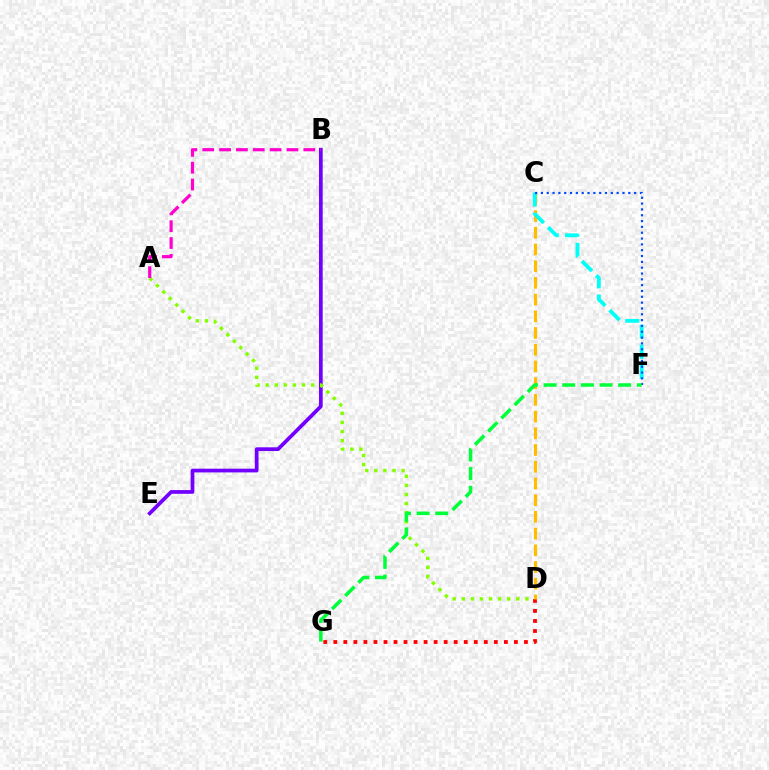{('B', 'E'): [{'color': '#7200ff', 'line_style': 'solid', 'thickness': 2.68}], ('A', 'D'): [{'color': '#84ff00', 'line_style': 'dotted', 'thickness': 2.47}], ('D', 'G'): [{'color': '#ff0000', 'line_style': 'dotted', 'thickness': 2.73}], ('C', 'D'): [{'color': '#ffbd00', 'line_style': 'dashed', 'thickness': 2.27}], ('A', 'B'): [{'color': '#ff00cf', 'line_style': 'dashed', 'thickness': 2.29}], ('C', 'F'): [{'color': '#00fff6', 'line_style': 'dashed', 'thickness': 2.74}, {'color': '#004bff', 'line_style': 'dotted', 'thickness': 1.58}], ('F', 'G'): [{'color': '#00ff39', 'line_style': 'dashed', 'thickness': 2.53}]}